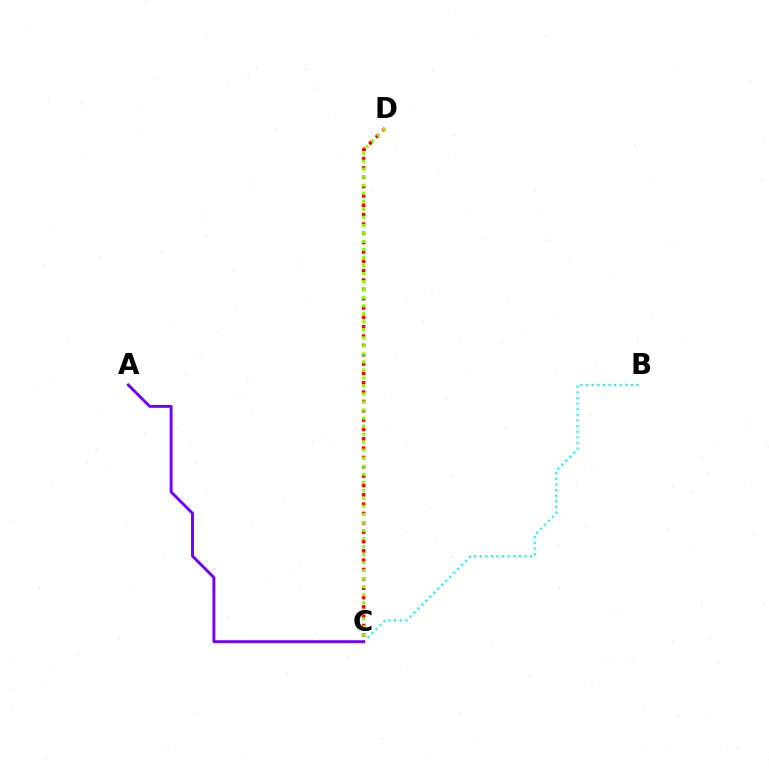{('C', 'D'): [{'color': '#ff0000', 'line_style': 'dotted', 'thickness': 2.54}, {'color': '#84ff00', 'line_style': 'dotted', 'thickness': 2.18}], ('B', 'C'): [{'color': '#00fff6', 'line_style': 'dotted', 'thickness': 1.52}], ('A', 'C'): [{'color': '#7200ff', 'line_style': 'solid', 'thickness': 2.1}]}